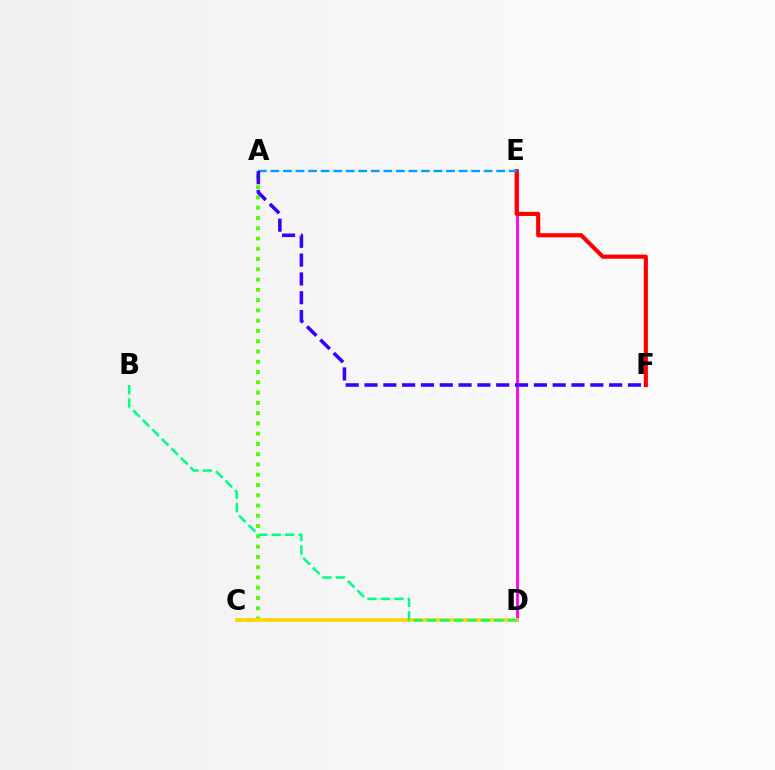{('D', 'E'): [{'color': '#ff00ed', 'line_style': 'solid', 'thickness': 2.03}], ('E', 'F'): [{'color': '#ff0000', 'line_style': 'solid', 'thickness': 2.98}], ('A', 'C'): [{'color': '#4fff00', 'line_style': 'dotted', 'thickness': 2.79}], ('C', 'D'): [{'color': '#ffd500', 'line_style': 'solid', 'thickness': 2.63}], ('A', 'E'): [{'color': '#009eff', 'line_style': 'dashed', 'thickness': 1.7}], ('A', 'F'): [{'color': '#3700ff', 'line_style': 'dashed', 'thickness': 2.56}], ('B', 'D'): [{'color': '#00ff86', 'line_style': 'dashed', 'thickness': 1.83}]}